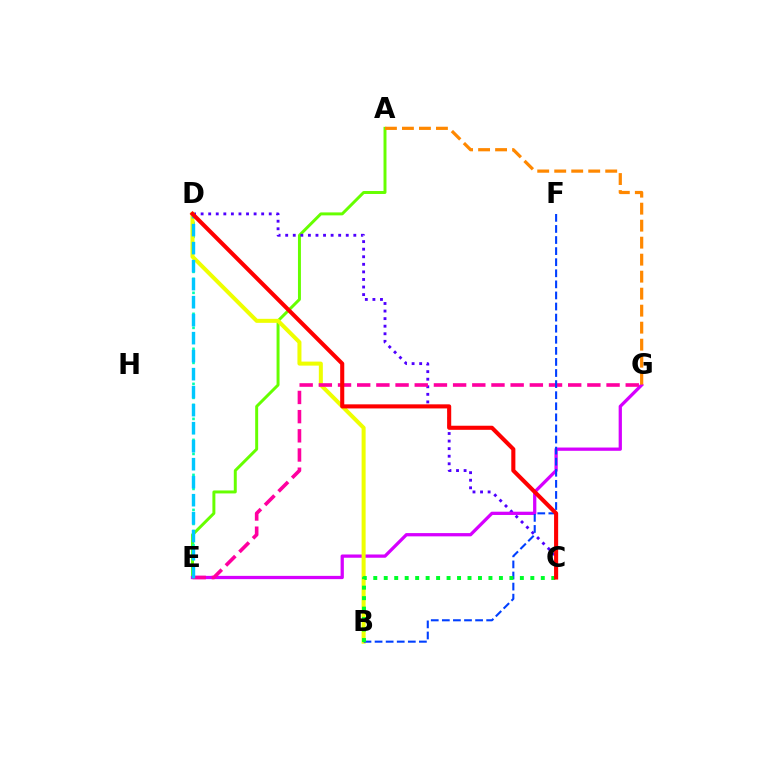{('A', 'E'): [{'color': '#66ff00', 'line_style': 'solid', 'thickness': 2.13}], ('C', 'D'): [{'color': '#4f00ff', 'line_style': 'dotted', 'thickness': 2.06}, {'color': '#ff0000', 'line_style': 'solid', 'thickness': 2.94}], ('E', 'G'): [{'color': '#d600ff', 'line_style': 'solid', 'thickness': 2.35}, {'color': '#ff00a0', 'line_style': 'dashed', 'thickness': 2.61}], ('D', 'E'): [{'color': '#00ffaf', 'line_style': 'dotted', 'thickness': 1.9}, {'color': '#00c7ff', 'line_style': 'dashed', 'thickness': 2.45}], ('B', 'D'): [{'color': '#eeff00', 'line_style': 'solid', 'thickness': 2.89}], ('B', 'F'): [{'color': '#003fff', 'line_style': 'dashed', 'thickness': 1.51}], ('B', 'C'): [{'color': '#00ff27', 'line_style': 'dotted', 'thickness': 2.84}], ('A', 'G'): [{'color': '#ff8800', 'line_style': 'dashed', 'thickness': 2.31}]}